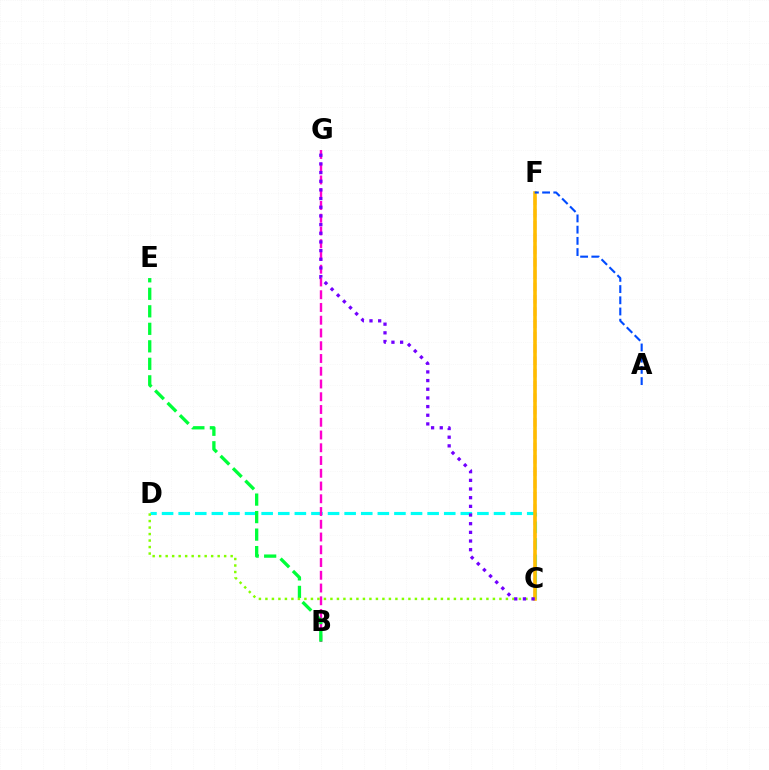{('C', 'F'): [{'color': '#ff0000', 'line_style': 'dashed', 'thickness': 1.67}, {'color': '#ffbd00', 'line_style': 'solid', 'thickness': 2.58}], ('C', 'D'): [{'color': '#00fff6', 'line_style': 'dashed', 'thickness': 2.25}, {'color': '#84ff00', 'line_style': 'dotted', 'thickness': 1.77}], ('A', 'F'): [{'color': '#004bff', 'line_style': 'dashed', 'thickness': 1.52}], ('B', 'G'): [{'color': '#ff00cf', 'line_style': 'dashed', 'thickness': 1.73}], ('B', 'E'): [{'color': '#00ff39', 'line_style': 'dashed', 'thickness': 2.38}], ('C', 'G'): [{'color': '#7200ff', 'line_style': 'dotted', 'thickness': 2.35}]}